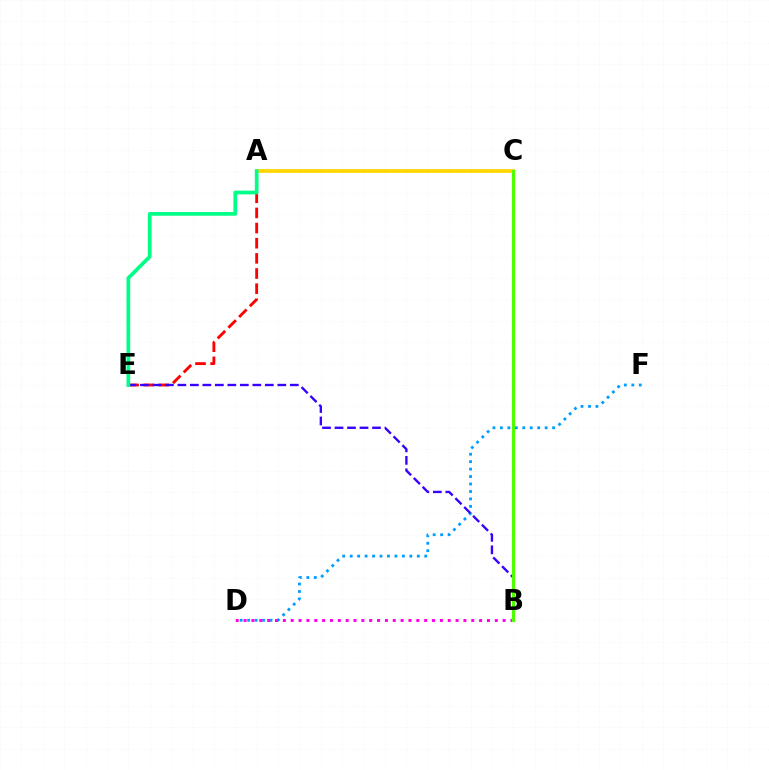{('A', 'C'): [{'color': '#ffd500', 'line_style': 'solid', 'thickness': 2.67}], ('D', 'F'): [{'color': '#009eff', 'line_style': 'dotted', 'thickness': 2.03}], ('A', 'E'): [{'color': '#ff0000', 'line_style': 'dashed', 'thickness': 2.06}, {'color': '#00ff86', 'line_style': 'solid', 'thickness': 2.67}], ('B', 'E'): [{'color': '#3700ff', 'line_style': 'dashed', 'thickness': 1.7}], ('B', 'D'): [{'color': '#ff00ed', 'line_style': 'dotted', 'thickness': 2.13}], ('B', 'C'): [{'color': '#4fff00', 'line_style': 'solid', 'thickness': 2.27}]}